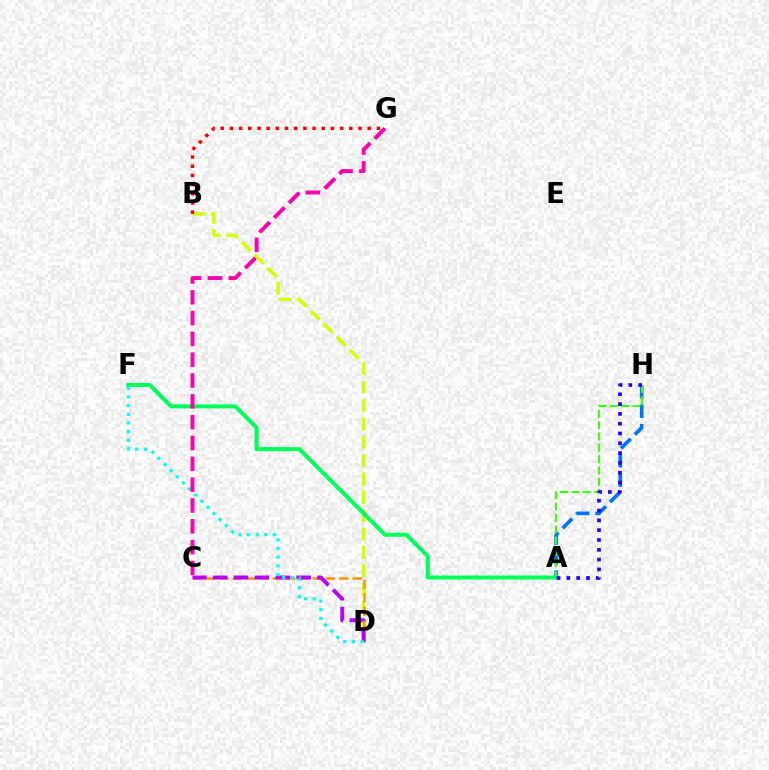{('B', 'D'): [{'color': '#d1ff00', 'line_style': 'dashed', 'thickness': 2.49}], ('C', 'D'): [{'color': '#ff9400', 'line_style': 'dashed', 'thickness': 1.81}, {'color': '#b900ff', 'line_style': 'dashed', 'thickness': 2.83}], ('A', 'H'): [{'color': '#0074ff', 'line_style': 'dashed', 'thickness': 2.64}, {'color': '#3dff00', 'line_style': 'dashed', 'thickness': 1.54}, {'color': '#2500ff', 'line_style': 'dotted', 'thickness': 2.66}], ('A', 'F'): [{'color': '#00ff5c', 'line_style': 'solid', 'thickness': 2.91}], ('D', 'F'): [{'color': '#00fff6', 'line_style': 'dotted', 'thickness': 2.35}], ('B', 'G'): [{'color': '#ff0000', 'line_style': 'dotted', 'thickness': 2.5}], ('C', 'G'): [{'color': '#ff00ac', 'line_style': 'dashed', 'thickness': 2.83}]}